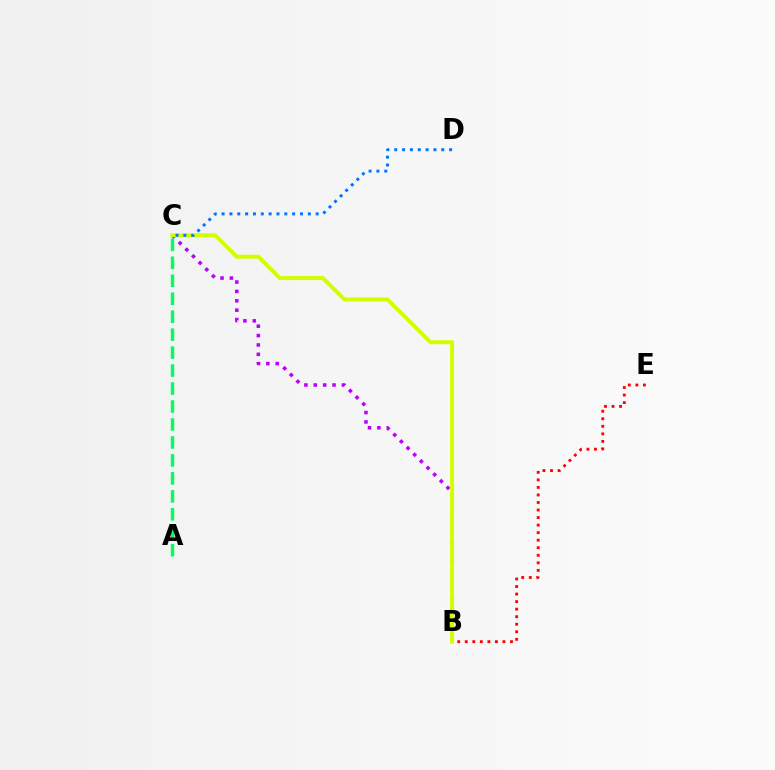{('B', 'E'): [{'color': '#ff0000', 'line_style': 'dotted', 'thickness': 2.05}], ('B', 'C'): [{'color': '#b900ff', 'line_style': 'dotted', 'thickness': 2.55}, {'color': '#d1ff00', 'line_style': 'solid', 'thickness': 2.88}], ('A', 'C'): [{'color': '#00ff5c', 'line_style': 'dashed', 'thickness': 2.44}], ('C', 'D'): [{'color': '#0074ff', 'line_style': 'dotted', 'thickness': 2.13}]}